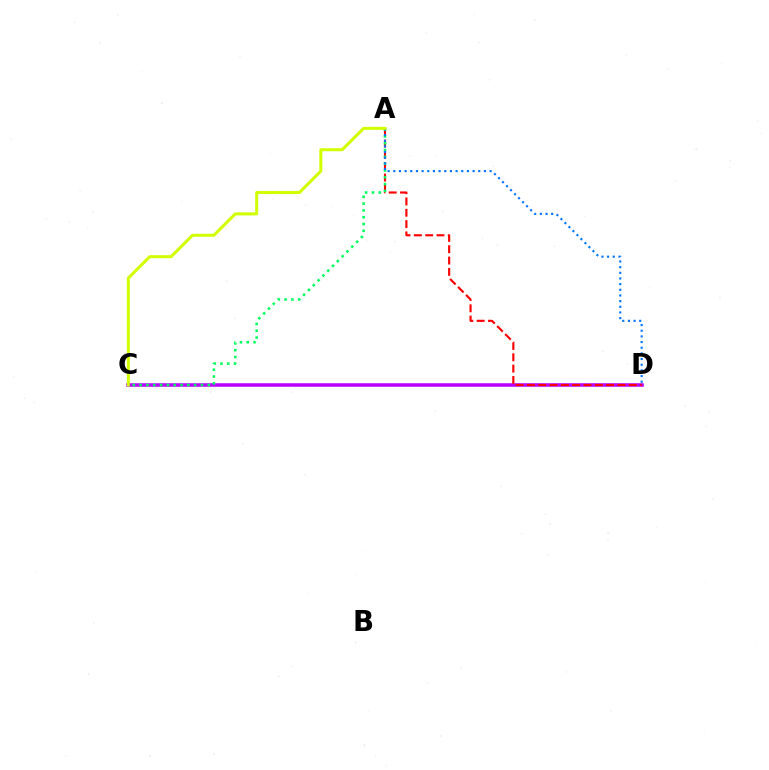{('C', 'D'): [{'color': '#b900ff', 'line_style': 'solid', 'thickness': 2.54}], ('A', 'D'): [{'color': '#ff0000', 'line_style': 'dashed', 'thickness': 1.54}, {'color': '#0074ff', 'line_style': 'dotted', 'thickness': 1.54}], ('A', 'C'): [{'color': '#00ff5c', 'line_style': 'dotted', 'thickness': 1.85}, {'color': '#d1ff00', 'line_style': 'solid', 'thickness': 2.17}]}